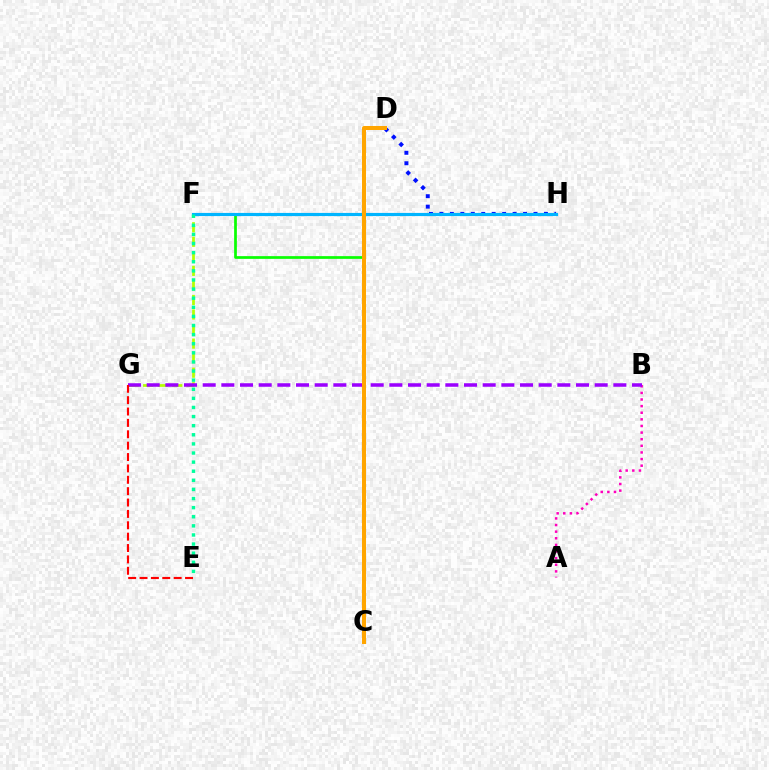{('C', 'F'): [{'color': '#08ff00', 'line_style': 'solid', 'thickness': 1.96}], ('F', 'G'): [{'color': '#b3ff00', 'line_style': 'dashed', 'thickness': 1.98}], ('D', 'H'): [{'color': '#0010ff', 'line_style': 'dotted', 'thickness': 2.84}], ('A', 'B'): [{'color': '#ff00bd', 'line_style': 'dotted', 'thickness': 1.8}], ('B', 'G'): [{'color': '#9b00ff', 'line_style': 'dashed', 'thickness': 2.54}], ('F', 'H'): [{'color': '#00b5ff', 'line_style': 'solid', 'thickness': 2.27}], ('C', 'D'): [{'color': '#ffa500', 'line_style': 'solid', 'thickness': 2.89}], ('E', 'F'): [{'color': '#00ff9d', 'line_style': 'dotted', 'thickness': 2.47}], ('E', 'G'): [{'color': '#ff0000', 'line_style': 'dashed', 'thickness': 1.55}]}